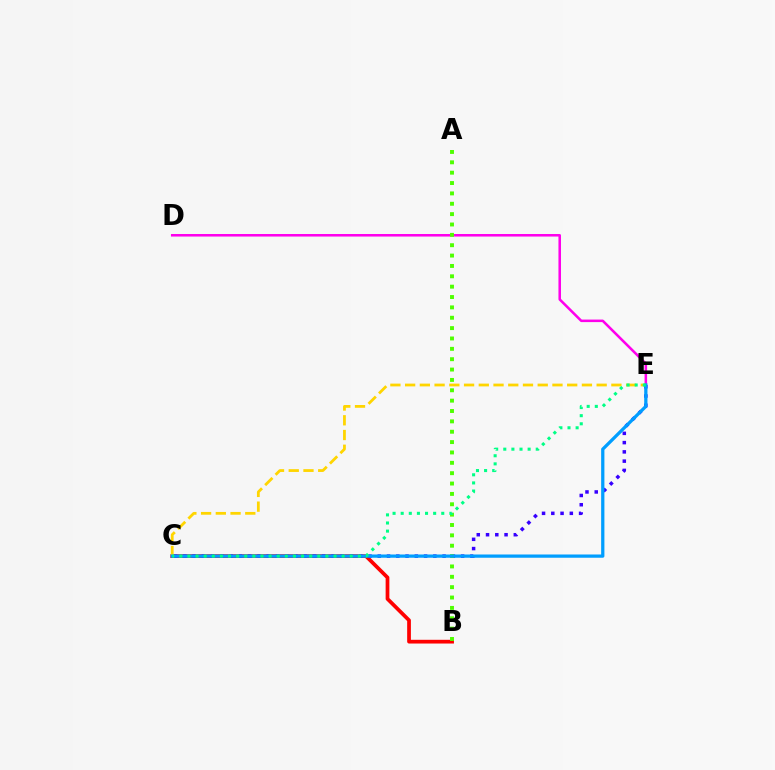{('B', 'C'): [{'color': '#ff0000', 'line_style': 'solid', 'thickness': 2.69}], ('C', 'E'): [{'color': '#3700ff', 'line_style': 'dotted', 'thickness': 2.52}, {'color': '#ffd500', 'line_style': 'dashed', 'thickness': 2.0}, {'color': '#009eff', 'line_style': 'solid', 'thickness': 2.34}, {'color': '#00ff86', 'line_style': 'dotted', 'thickness': 2.2}], ('D', 'E'): [{'color': '#ff00ed', 'line_style': 'solid', 'thickness': 1.83}], ('A', 'B'): [{'color': '#4fff00', 'line_style': 'dotted', 'thickness': 2.82}]}